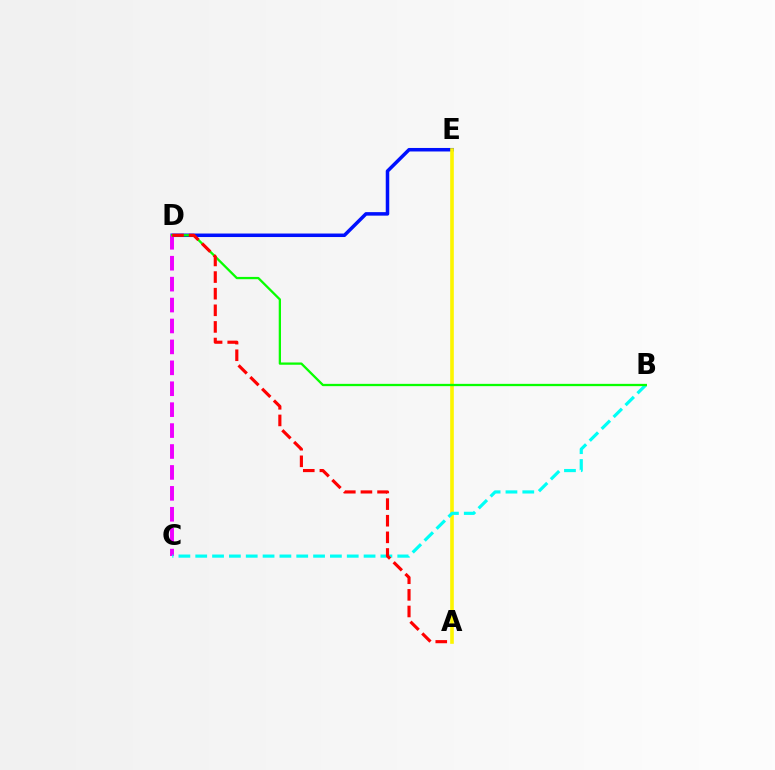{('D', 'E'): [{'color': '#0010ff', 'line_style': 'solid', 'thickness': 2.53}], ('A', 'E'): [{'color': '#fcf500', 'line_style': 'solid', 'thickness': 2.62}], ('C', 'D'): [{'color': '#ee00ff', 'line_style': 'dashed', 'thickness': 2.84}], ('B', 'C'): [{'color': '#00fff6', 'line_style': 'dashed', 'thickness': 2.29}], ('B', 'D'): [{'color': '#08ff00', 'line_style': 'solid', 'thickness': 1.65}], ('A', 'D'): [{'color': '#ff0000', 'line_style': 'dashed', 'thickness': 2.26}]}